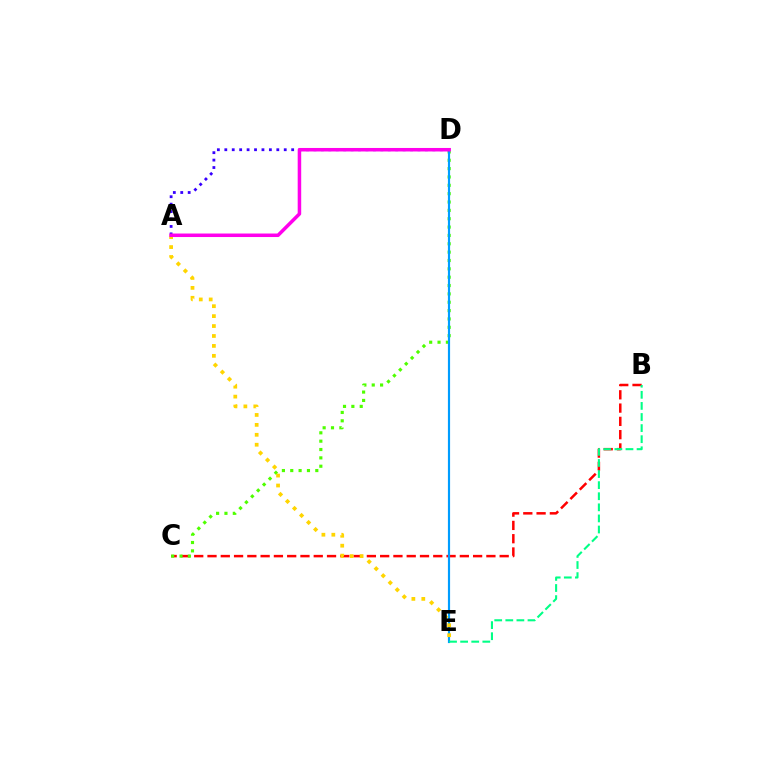{('B', 'C'): [{'color': '#ff0000', 'line_style': 'dashed', 'thickness': 1.8}], ('C', 'D'): [{'color': '#4fff00', 'line_style': 'dotted', 'thickness': 2.27}], ('D', 'E'): [{'color': '#009eff', 'line_style': 'solid', 'thickness': 1.56}], ('A', 'D'): [{'color': '#3700ff', 'line_style': 'dotted', 'thickness': 2.02}, {'color': '#ff00ed', 'line_style': 'solid', 'thickness': 2.53}], ('B', 'E'): [{'color': '#00ff86', 'line_style': 'dashed', 'thickness': 1.51}], ('A', 'E'): [{'color': '#ffd500', 'line_style': 'dotted', 'thickness': 2.7}]}